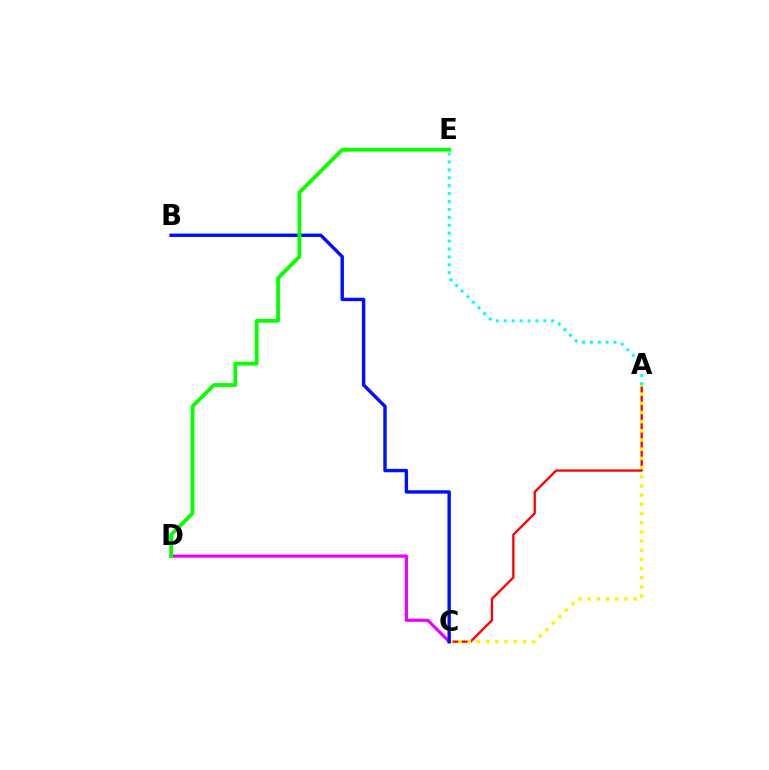{('C', 'D'): [{'color': '#ee00ff', 'line_style': 'solid', 'thickness': 2.29}], ('A', 'C'): [{'color': '#ff0000', 'line_style': 'solid', 'thickness': 1.67}, {'color': '#fcf500', 'line_style': 'dotted', 'thickness': 2.5}], ('B', 'C'): [{'color': '#0010ff', 'line_style': 'solid', 'thickness': 2.45}], ('A', 'E'): [{'color': '#00fff6', 'line_style': 'dotted', 'thickness': 2.15}], ('D', 'E'): [{'color': '#08ff00', 'line_style': 'solid', 'thickness': 2.72}]}